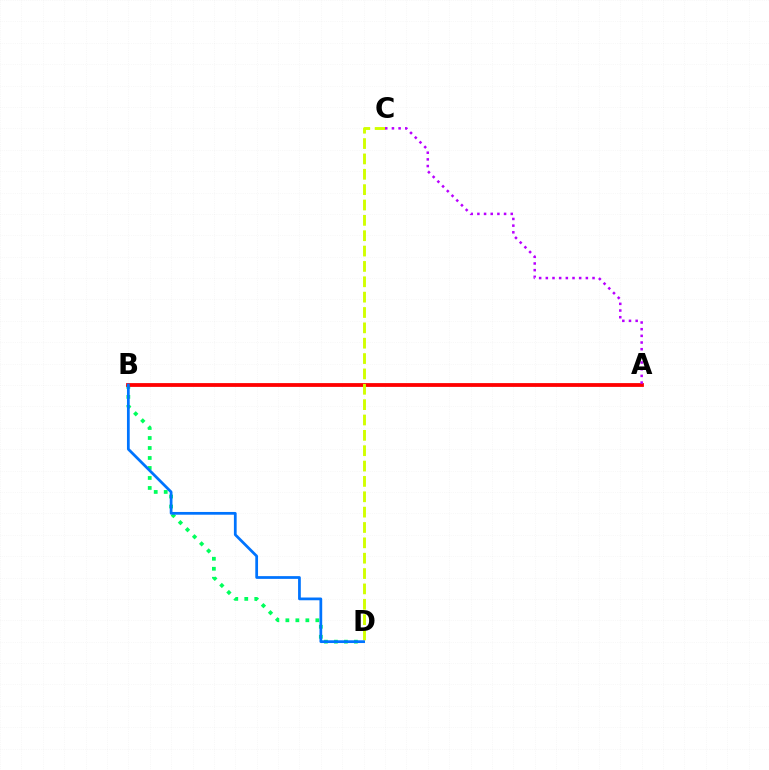{('B', 'D'): [{'color': '#00ff5c', 'line_style': 'dotted', 'thickness': 2.72}, {'color': '#0074ff', 'line_style': 'solid', 'thickness': 1.98}], ('A', 'B'): [{'color': '#ff0000', 'line_style': 'solid', 'thickness': 2.73}], ('C', 'D'): [{'color': '#d1ff00', 'line_style': 'dashed', 'thickness': 2.09}], ('A', 'C'): [{'color': '#b900ff', 'line_style': 'dotted', 'thickness': 1.81}]}